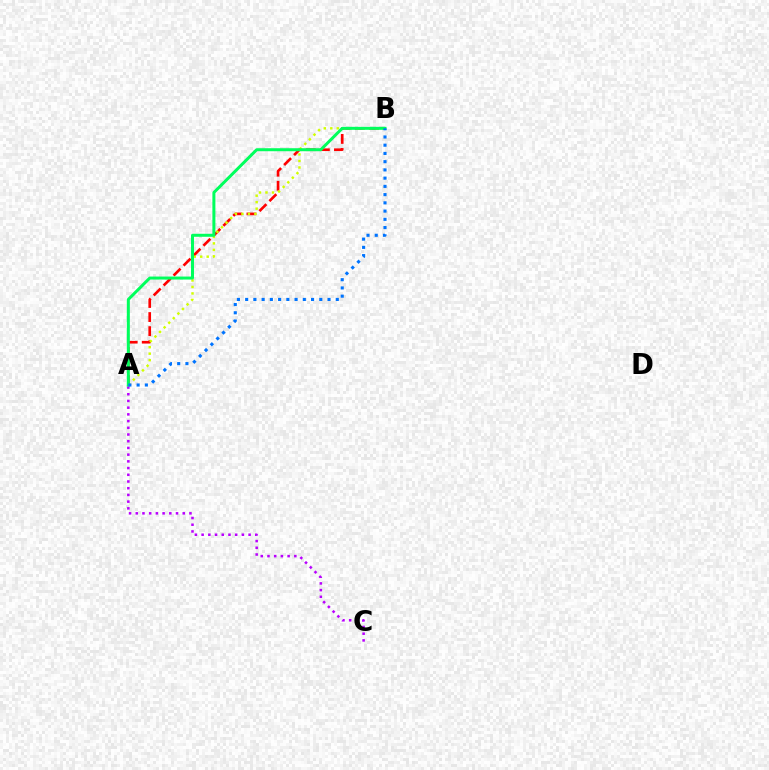{('A', 'B'): [{'color': '#ff0000', 'line_style': 'dashed', 'thickness': 1.91}, {'color': '#d1ff00', 'line_style': 'dotted', 'thickness': 1.76}, {'color': '#00ff5c', 'line_style': 'solid', 'thickness': 2.16}, {'color': '#0074ff', 'line_style': 'dotted', 'thickness': 2.24}], ('A', 'C'): [{'color': '#b900ff', 'line_style': 'dotted', 'thickness': 1.82}]}